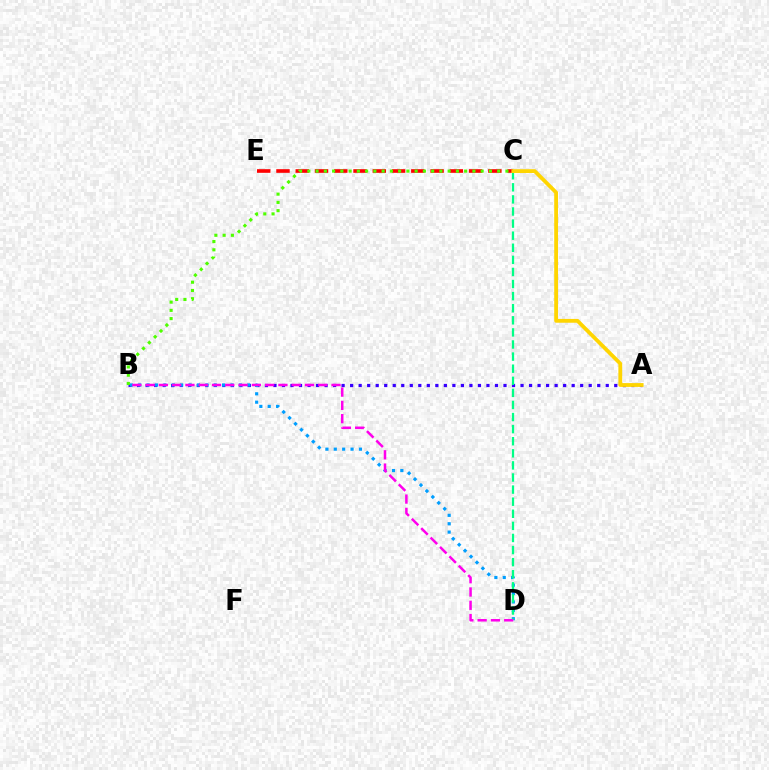{('A', 'B'): [{'color': '#3700ff', 'line_style': 'dotted', 'thickness': 2.31}], ('B', 'D'): [{'color': '#009eff', 'line_style': 'dotted', 'thickness': 2.28}, {'color': '#ff00ed', 'line_style': 'dashed', 'thickness': 1.8}], ('C', 'D'): [{'color': '#00ff86', 'line_style': 'dashed', 'thickness': 1.64}], ('C', 'E'): [{'color': '#ff0000', 'line_style': 'dashed', 'thickness': 2.62}], ('B', 'C'): [{'color': '#4fff00', 'line_style': 'dotted', 'thickness': 2.24}], ('A', 'C'): [{'color': '#ffd500', 'line_style': 'solid', 'thickness': 2.74}]}